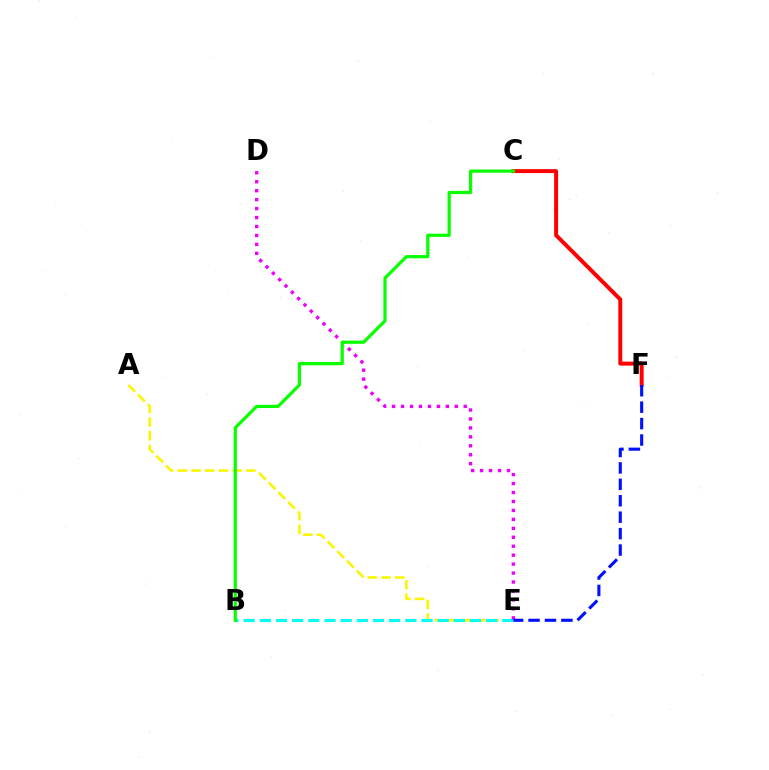{('A', 'E'): [{'color': '#fcf500', 'line_style': 'dashed', 'thickness': 1.86}], ('B', 'E'): [{'color': '#00fff6', 'line_style': 'dashed', 'thickness': 2.2}], ('D', 'E'): [{'color': '#ee00ff', 'line_style': 'dotted', 'thickness': 2.43}], ('C', 'F'): [{'color': '#ff0000', 'line_style': 'solid', 'thickness': 2.85}], ('E', 'F'): [{'color': '#0010ff', 'line_style': 'dashed', 'thickness': 2.23}], ('B', 'C'): [{'color': '#08ff00', 'line_style': 'solid', 'thickness': 2.31}]}